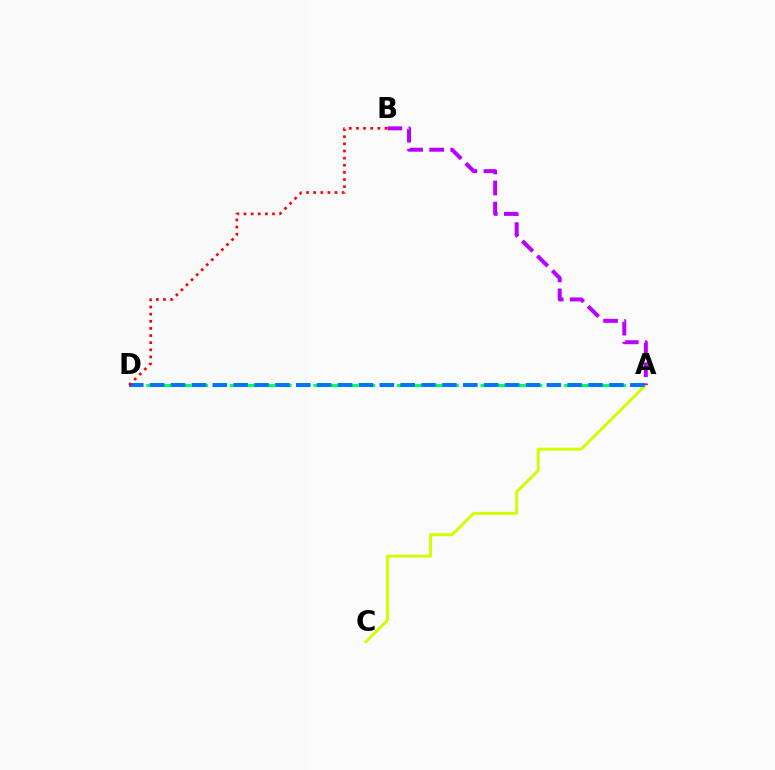{('A', 'C'): [{'color': '#d1ff00', 'line_style': 'solid', 'thickness': 2.12}], ('A', 'D'): [{'color': '#00ff5c', 'line_style': 'dashed', 'thickness': 2.27}, {'color': '#0074ff', 'line_style': 'dashed', 'thickness': 2.84}], ('A', 'B'): [{'color': '#b900ff', 'line_style': 'dashed', 'thickness': 2.86}], ('B', 'D'): [{'color': '#ff0000', 'line_style': 'dotted', 'thickness': 1.94}]}